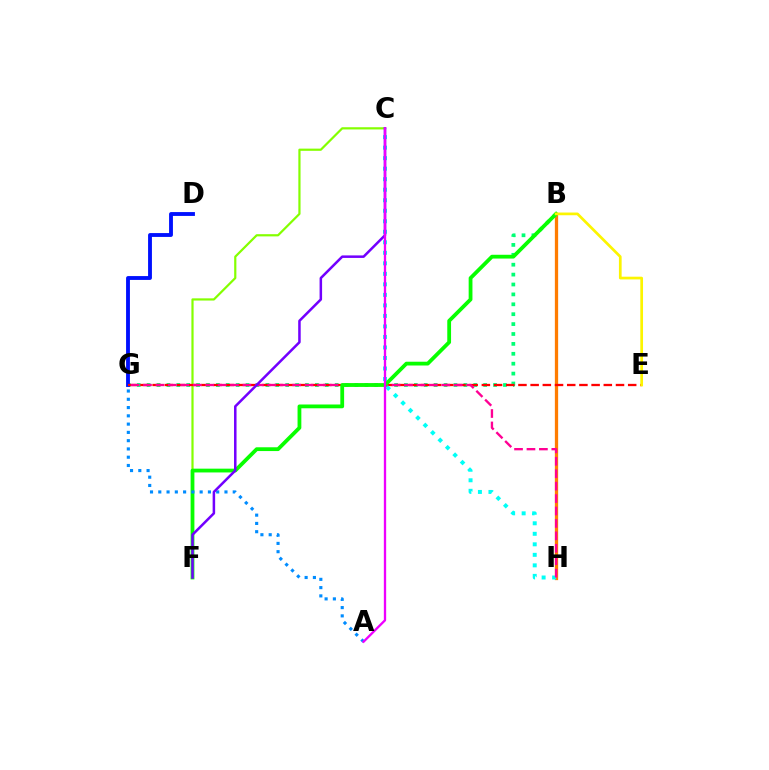{('B', 'H'): [{'color': '#ff7c00', 'line_style': 'solid', 'thickness': 2.36}], ('B', 'G'): [{'color': '#00ff74', 'line_style': 'dotted', 'thickness': 2.69}], ('C', 'F'): [{'color': '#84ff00', 'line_style': 'solid', 'thickness': 1.59}, {'color': '#7200ff', 'line_style': 'solid', 'thickness': 1.81}], ('D', 'G'): [{'color': '#0010ff', 'line_style': 'solid', 'thickness': 2.77}], ('E', 'G'): [{'color': '#ff0000', 'line_style': 'dashed', 'thickness': 1.66}], ('C', 'H'): [{'color': '#00fff6', 'line_style': 'dotted', 'thickness': 2.86}], ('G', 'H'): [{'color': '#ff0094', 'line_style': 'dashed', 'thickness': 1.69}], ('B', 'F'): [{'color': '#08ff00', 'line_style': 'solid', 'thickness': 2.73}], ('B', 'E'): [{'color': '#fcf500', 'line_style': 'solid', 'thickness': 1.95}], ('A', 'G'): [{'color': '#008cff', 'line_style': 'dotted', 'thickness': 2.25}], ('A', 'C'): [{'color': '#ee00ff', 'line_style': 'solid', 'thickness': 1.67}]}